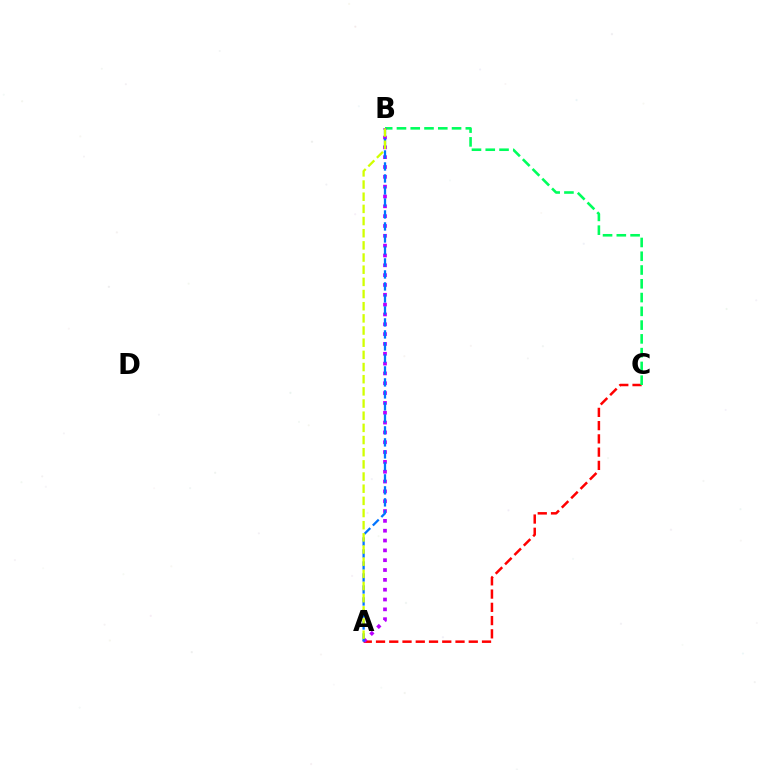{('A', 'C'): [{'color': '#ff0000', 'line_style': 'dashed', 'thickness': 1.8}], ('B', 'C'): [{'color': '#00ff5c', 'line_style': 'dashed', 'thickness': 1.87}], ('A', 'B'): [{'color': '#b900ff', 'line_style': 'dotted', 'thickness': 2.67}, {'color': '#0074ff', 'line_style': 'dashed', 'thickness': 1.63}, {'color': '#d1ff00', 'line_style': 'dashed', 'thickness': 1.65}]}